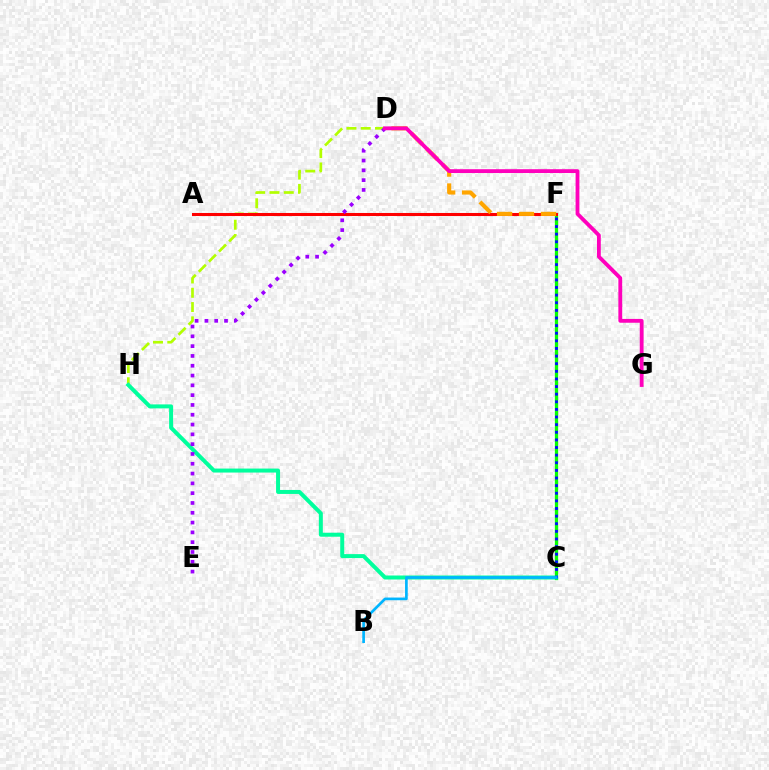{('C', 'F'): [{'color': '#08ff00', 'line_style': 'solid', 'thickness': 2.36}, {'color': '#0010ff', 'line_style': 'dotted', 'thickness': 2.07}], ('D', 'H'): [{'color': '#b3ff00', 'line_style': 'dashed', 'thickness': 1.94}], ('A', 'F'): [{'color': '#ff0000', 'line_style': 'solid', 'thickness': 2.19}], ('C', 'H'): [{'color': '#00ff9d', 'line_style': 'solid', 'thickness': 2.87}], ('D', 'E'): [{'color': '#9b00ff', 'line_style': 'dotted', 'thickness': 2.66}], ('D', 'F'): [{'color': '#ffa500', 'line_style': 'dashed', 'thickness': 2.98}], ('D', 'G'): [{'color': '#ff00bd', 'line_style': 'solid', 'thickness': 2.75}], ('B', 'C'): [{'color': '#00b5ff', 'line_style': 'solid', 'thickness': 1.93}]}